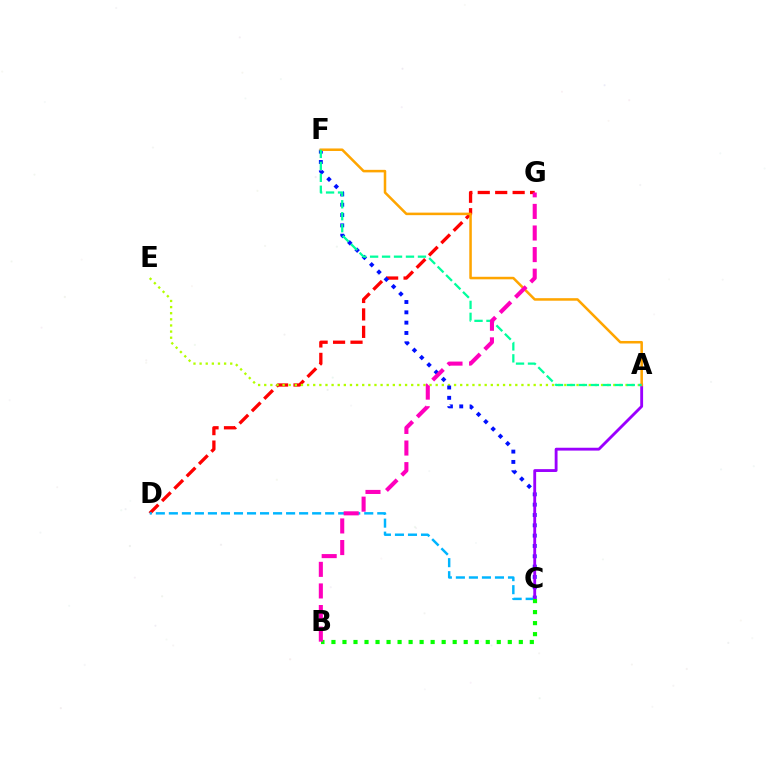{('D', 'G'): [{'color': '#ff0000', 'line_style': 'dashed', 'thickness': 2.37}], ('A', 'E'): [{'color': '#b3ff00', 'line_style': 'dotted', 'thickness': 1.66}], ('C', 'F'): [{'color': '#0010ff', 'line_style': 'dotted', 'thickness': 2.8}], ('C', 'D'): [{'color': '#00b5ff', 'line_style': 'dashed', 'thickness': 1.77}], ('A', 'C'): [{'color': '#9b00ff', 'line_style': 'solid', 'thickness': 2.05}], ('B', 'C'): [{'color': '#08ff00', 'line_style': 'dotted', 'thickness': 2.99}], ('A', 'F'): [{'color': '#ffa500', 'line_style': 'solid', 'thickness': 1.82}, {'color': '#00ff9d', 'line_style': 'dashed', 'thickness': 1.62}], ('B', 'G'): [{'color': '#ff00bd', 'line_style': 'dashed', 'thickness': 2.93}]}